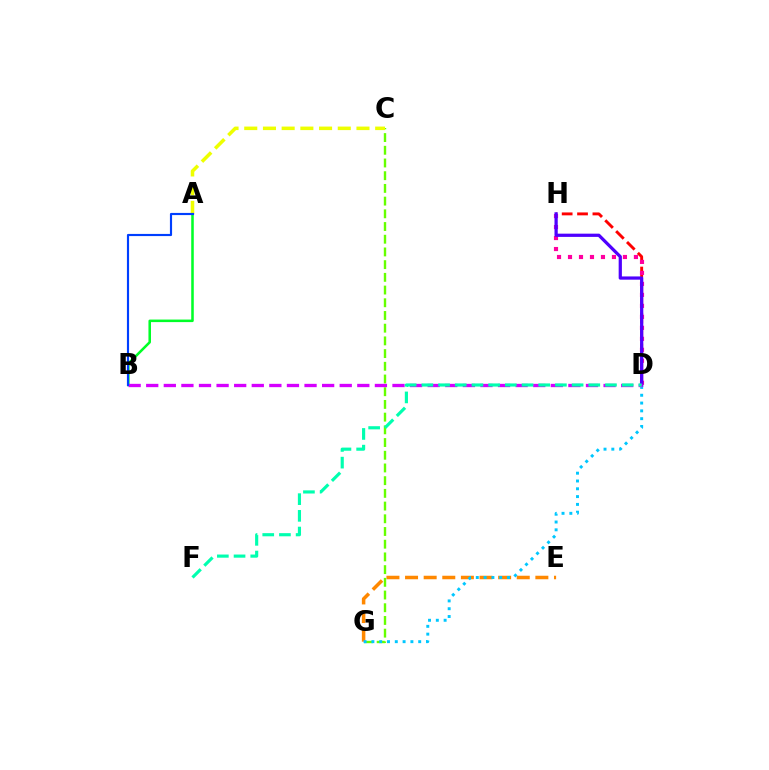{('D', 'H'): [{'color': '#ff0000', 'line_style': 'dashed', 'thickness': 2.09}, {'color': '#ff00a0', 'line_style': 'dotted', 'thickness': 2.99}, {'color': '#4f00ff', 'line_style': 'solid', 'thickness': 2.33}], ('E', 'G'): [{'color': '#ff8800', 'line_style': 'dashed', 'thickness': 2.53}], ('C', 'G'): [{'color': '#66ff00', 'line_style': 'dashed', 'thickness': 1.73}], ('D', 'G'): [{'color': '#00c7ff', 'line_style': 'dotted', 'thickness': 2.12}], ('A', 'B'): [{'color': '#00ff27', 'line_style': 'solid', 'thickness': 1.83}, {'color': '#003fff', 'line_style': 'solid', 'thickness': 1.55}], ('A', 'C'): [{'color': '#eeff00', 'line_style': 'dashed', 'thickness': 2.54}], ('B', 'D'): [{'color': '#d600ff', 'line_style': 'dashed', 'thickness': 2.39}], ('D', 'F'): [{'color': '#00ffaf', 'line_style': 'dashed', 'thickness': 2.27}]}